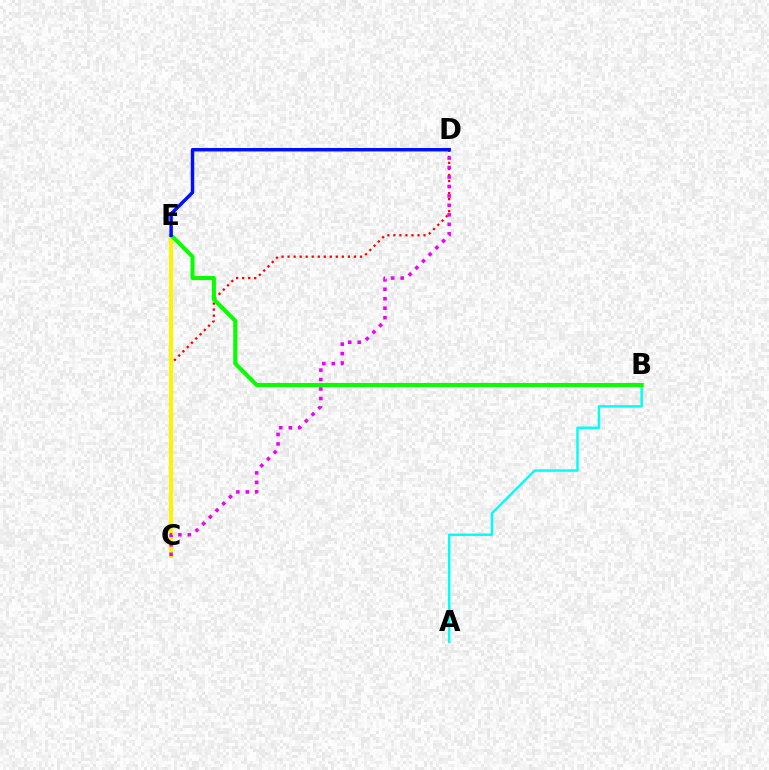{('C', 'D'): [{'color': '#ff0000', 'line_style': 'dotted', 'thickness': 1.64}, {'color': '#ee00ff', 'line_style': 'dotted', 'thickness': 2.57}], ('C', 'E'): [{'color': '#fcf500', 'line_style': 'solid', 'thickness': 2.89}], ('A', 'B'): [{'color': '#00fff6', 'line_style': 'solid', 'thickness': 1.77}], ('B', 'E'): [{'color': '#08ff00', 'line_style': 'solid', 'thickness': 2.92}], ('D', 'E'): [{'color': '#0010ff', 'line_style': 'solid', 'thickness': 2.49}]}